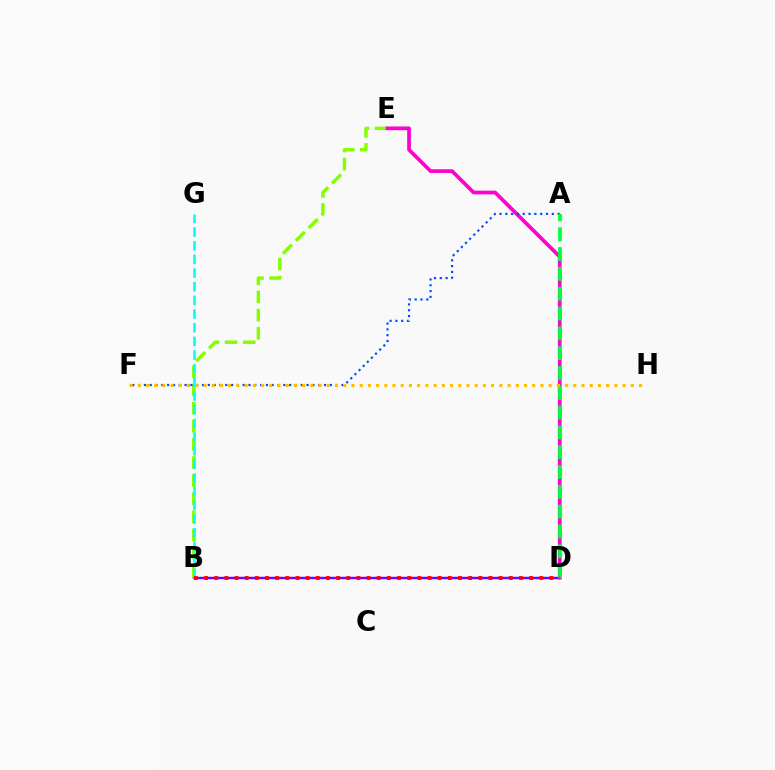{('B', 'E'): [{'color': '#84ff00', 'line_style': 'dashed', 'thickness': 2.46}], ('B', 'D'): [{'color': '#7200ff', 'line_style': 'solid', 'thickness': 1.75}, {'color': '#ff0000', 'line_style': 'dotted', 'thickness': 2.76}], ('D', 'E'): [{'color': '#ff00cf', 'line_style': 'solid', 'thickness': 2.67}], ('B', 'G'): [{'color': '#00fff6', 'line_style': 'dashed', 'thickness': 1.86}], ('A', 'F'): [{'color': '#004bff', 'line_style': 'dotted', 'thickness': 1.58}], ('A', 'D'): [{'color': '#00ff39', 'line_style': 'dashed', 'thickness': 2.69}], ('F', 'H'): [{'color': '#ffbd00', 'line_style': 'dotted', 'thickness': 2.23}]}